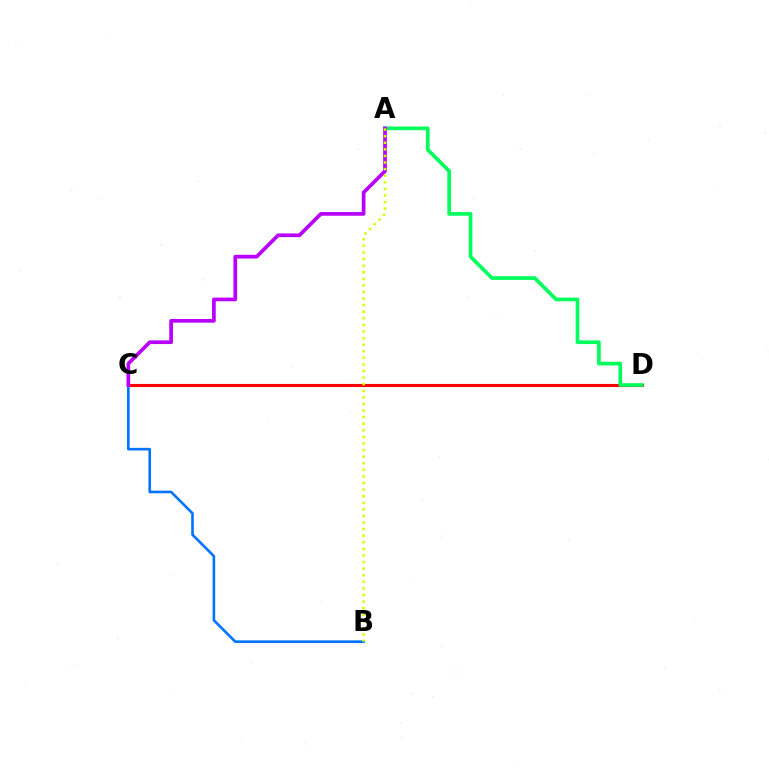{('C', 'D'): [{'color': '#ff0000', 'line_style': 'solid', 'thickness': 2.25}], ('A', 'D'): [{'color': '#00ff5c', 'line_style': 'solid', 'thickness': 2.66}], ('B', 'C'): [{'color': '#0074ff', 'line_style': 'solid', 'thickness': 1.88}], ('A', 'C'): [{'color': '#b900ff', 'line_style': 'solid', 'thickness': 2.66}], ('A', 'B'): [{'color': '#d1ff00', 'line_style': 'dotted', 'thickness': 1.79}]}